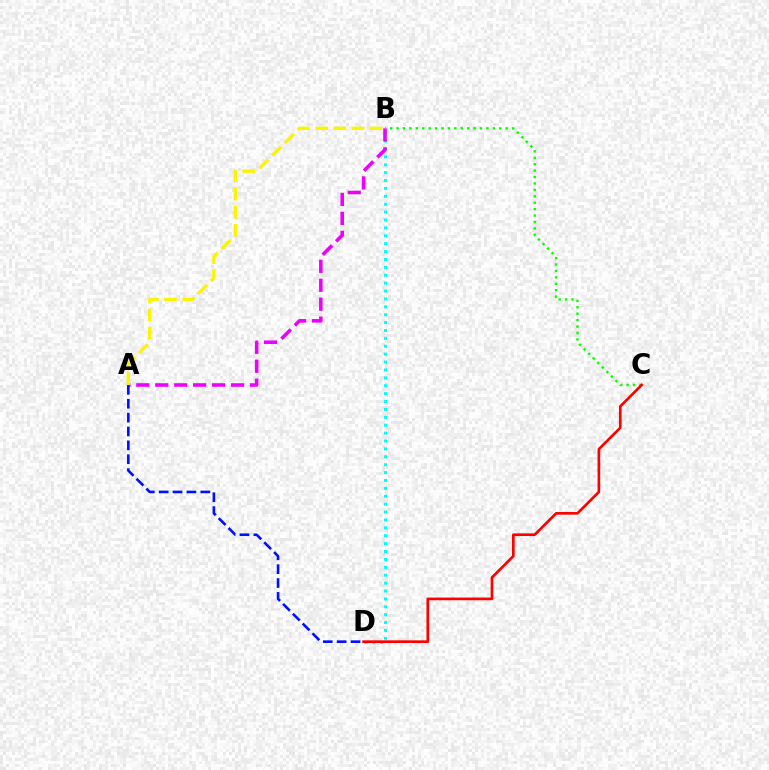{('B', 'D'): [{'color': '#00fff6', 'line_style': 'dotted', 'thickness': 2.14}], ('A', 'B'): [{'color': '#ee00ff', 'line_style': 'dashed', 'thickness': 2.57}, {'color': '#fcf500', 'line_style': 'dashed', 'thickness': 2.46}], ('A', 'D'): [{'color': '#0010ff', 'line_style': 'dashed', 'thickness': 1.89}], ('B', 'C'): [{'color': '#08ff00', 'line_style': 'dotted', 'thickness': 1.74}], ('C', 'D'): [{'color': '#ff0000', 'line_style': 'solid', 'thickness': 1.92}]}